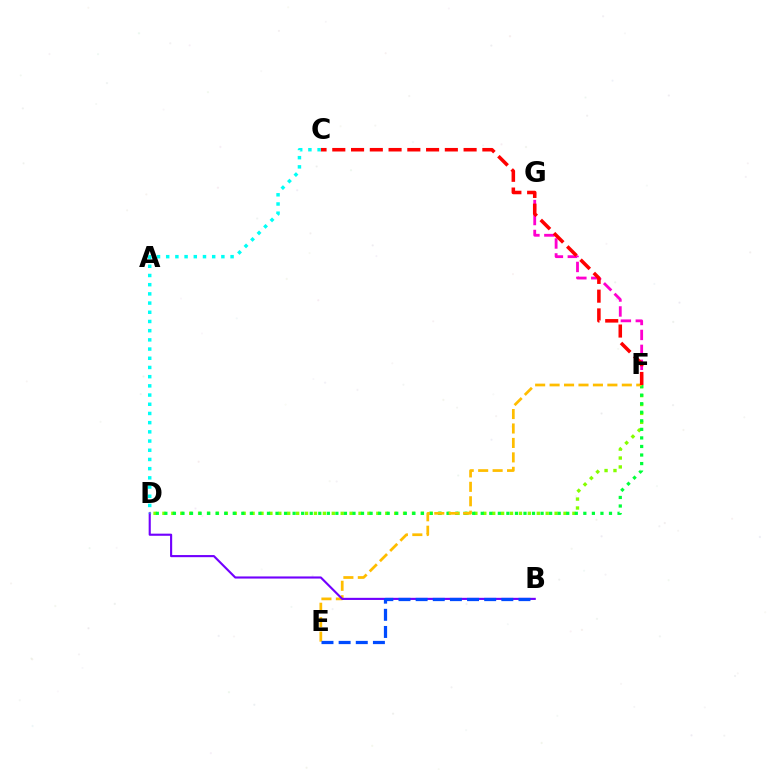{('D', 'F'): [{'color': '#84ff00', 'line_style': 'dotted', 'thickness': 2.42}, {'color': '#00ff39', 'line_style': 'dotted', 'thickness': 2.32}], ('F', 'G'): [{'color': '#ff00cf', 'line_style': 'dashed', 'thickness': 2.03}], ('E', 'F'): [{'color': '#ffbd00', 'line_style': 'dashed', 'thickness': 1.96}], ('C', 'F'): [{'color': '#ff0000', 'line_style': 'dashed', 'thickness': 2.55}], ('B', 'D'): [{'color': '#7200ff', 'line_style': 'solid', 'thickness': 1.53}], ('C', 'D'): [{'color': '#00fff6', 'line_style': 'dotted', 'thickness': 2.5}], ('B', 'E'): [{'color': '#004bff', 'line_style': 'dashed', 'thickness': 2.33}]}